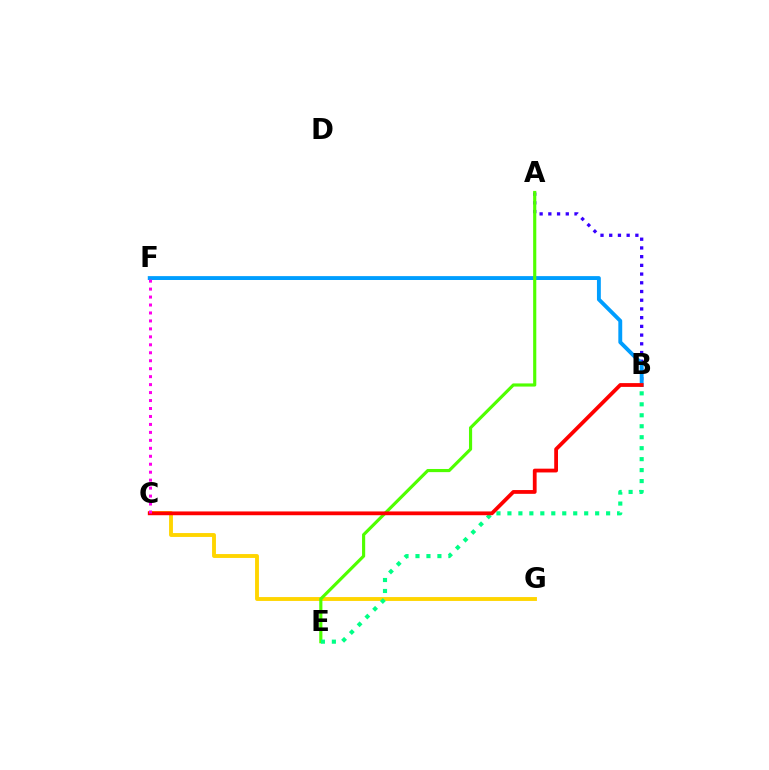{('C', 'G'): [{'color': '#ffd500', 'line_style': 'solid', 'thickness': 2.79}], ('A', 'B'): [{'color': '#3700ff', 'line_style': 'dotted', 'thickness': 2.37}], ('B', 'F'): [{'color': '#009eff', 'line_style': 'solid', 'thickness': 2.79}], ('A', 'E'): [{'color': '#4fff00', 'line_style': 'solid', 'thickness': 2.27}], ('B', 'E'): [{'color': '#00ff86', 'line_style': 'dotted', 'thickness': 2.98}], ('B', 'C'): [{'color': '#ff0000', 'line_style': 'solid', 'thickness': 2.72}], ('C', 'F'): [{'color': '#ff00ed', 'line_style': 'dotted', 'thickness': 2.16}]}